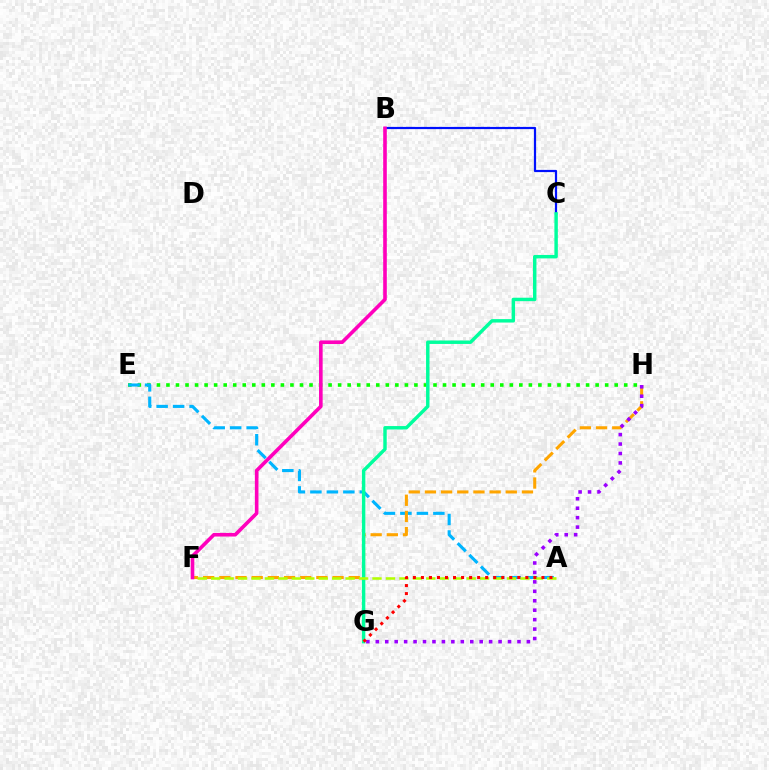{('E', 'H'): [{'color': '#08ff00', 'line_style': 'dotted', 'thickness': 2.59}], ('A', 'E'): [{'color': '#00b5ff', 'line_style': 'dashed', 'thickness': 2.24}], ('F', 'H'): [{'color': '#ffa500', 'line_style': 'dashed', 'thickness': 2.2}], ('G', 'H'): [{'color': '#9b00ff', 'line_style': 'dotted', 'thickness': 2.57}], ('B', 'C'): [{'color': '#0010ff', 'line_style': 'solid', 'thickness': 1.59}], ('B', 'F'): [{'color': '#ff00bd', 'line_style': 'solid', 'thickness': 2.6}], ('C', 'G'): [{'color': '#00ff9d', 'line_style': 'solid', 'thickness': 2.47}], ('A', 'F'): [{'color': '#b3ff00', 'line_style': 'dashed', 'thickness': 1.83}], ('A', 'G'): [{'color': '#ff0000', 'line_style': 'dotted', 'thickness': 2.18}]}